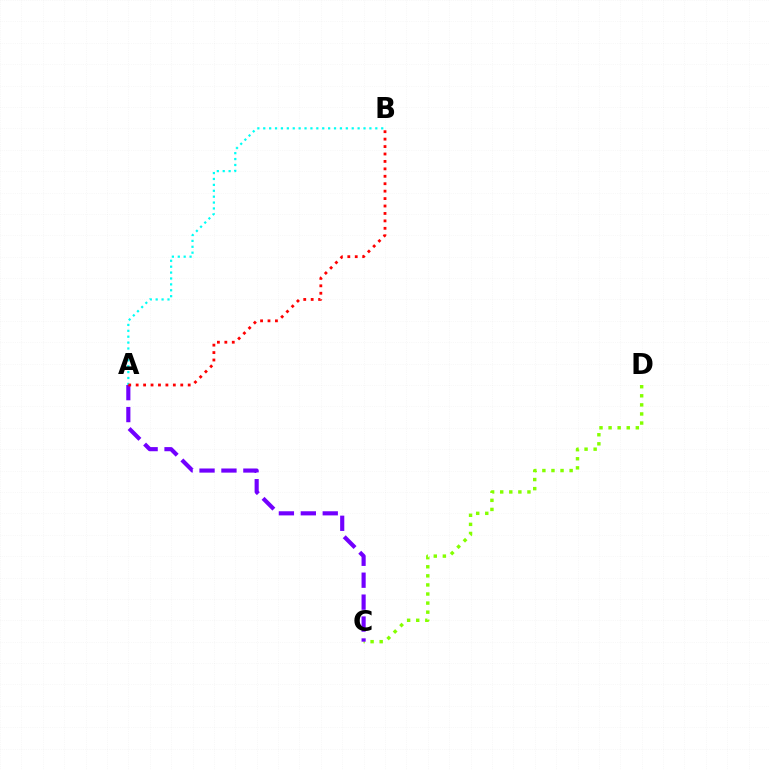{('C', 'D'): [{'color': '#84ff00', 'line_style': 'dotted', 'thickness': 2.47}], ('A', 'C'): [{'color': '#7200ff', 'line_style': 'dashed', 'thickness': 2.98}], ('A', 'B'): [{'color': '#00fff6', 'line_style': 'dotted', 'thickness': 1.6}, {'color': '#ff0000', 'line_style': 'dotted', 'thickness': 2.02}]}